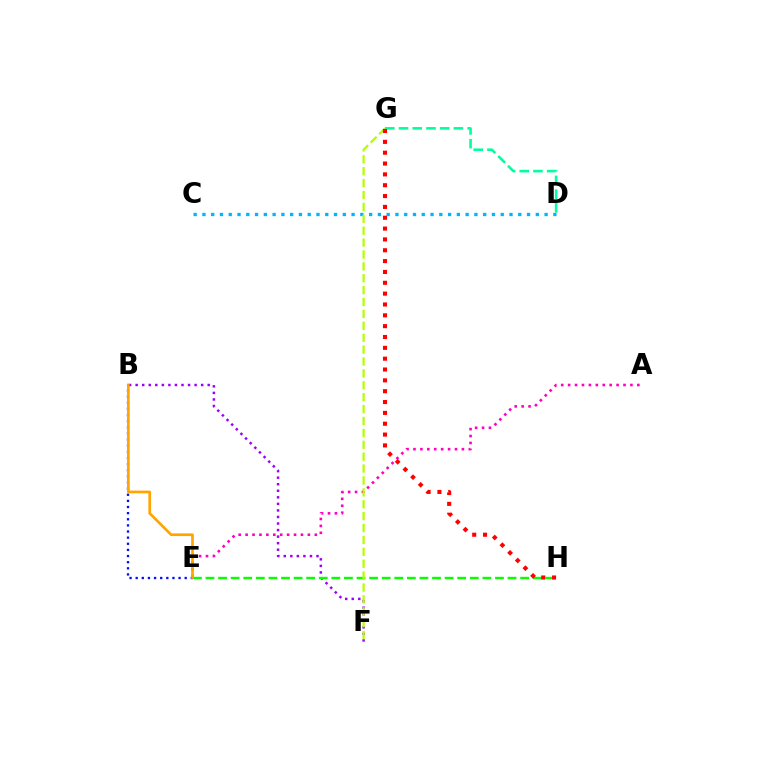{('B', 'F'): [{'color': '#9b00ff', 'line_style': 'dotted', 'thickness': 1.78}], ('D', 'G'): [{'color': '#00ff9d', 'line_style': 'dashed', 'thickness': 1.86}], ('A', 'E'): [{'color': '#ff00bd', 'line_style': 'dotted', 'thickness': 1.88}], ('E', 'H'): [{'color': '#08ff00', 'line_style': 'dashed', 'thickness': 1.71}], ('C', 'D'): [{'color': '#00b5ff', 'line_style': 'dotted', 'thickness': 2.38}], ('B', 'E'): [{'color': '#0010ff', 'line_style': 'dotted', 'thickness': 1.67}, {'color': '#ffa500', 'line_style': 'solid', 'thickness': 1.94}], ('F', 'G'): [{'color': '#b3ff00', 'line_style': 'dashed', 'thickness': 1.62}], ('G', 'H'): [{'color': '#ff0000', 'line_style': 'dotted', 'thickness': 2.95}]}